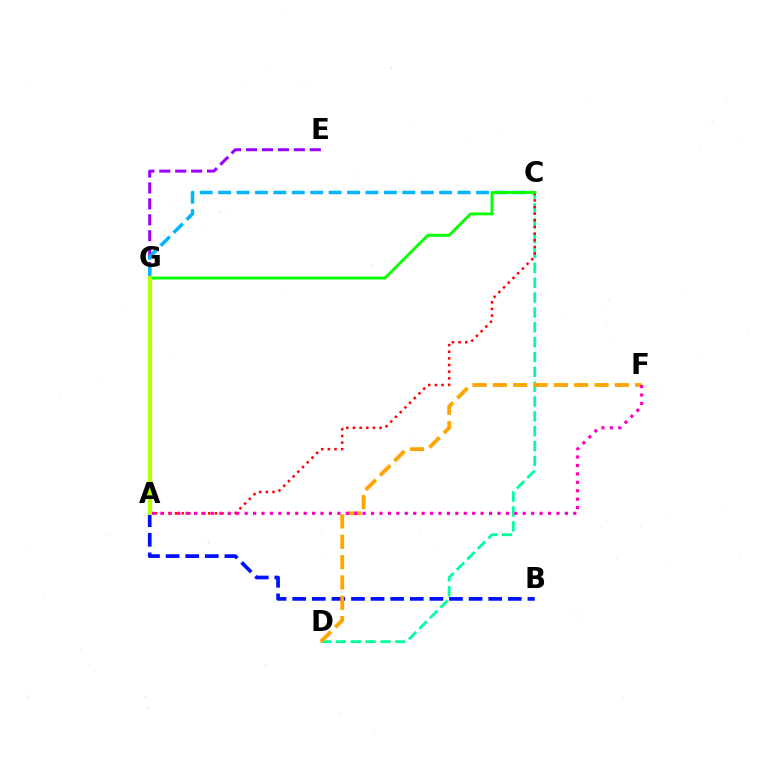{('E', 'G'): [{'color': '#9b00ff', 'line_style': 'dashed', 'thickness': 2.16}], ('A', 'B'): [{'color': '#0010ff', 'line_style': 'dashed', 'thickness': 2.66}], ('C', 'D'): [{'color': '#00ff9d', 'line_style': 'dashed', 'thickness': 2.02}], ('D', 'F'): [{'color': '#ffa500', 'line_style': 'dashed', 'thickness': 2.76}], ('C', 'G'): [{'color': '#00b5ff', 'line_style': 'dashed', 'thickness': 2.5}, {'color': '#08ff00', 'line_style': 'solid', 'thickness': 2.07}], ('A', 'C'): [{'color': '#ff0000', 'line_style': 'dotted', 'thickness': 1.81}], ('A', 'F'): [{'color': '#ff00bd', 'line_style': 'dotted', 'thickness': 2.29}], ('A', 'G'): [{'color': '#b3ff00', 'line_style': 'solid', 'thickness': 2.94}]}